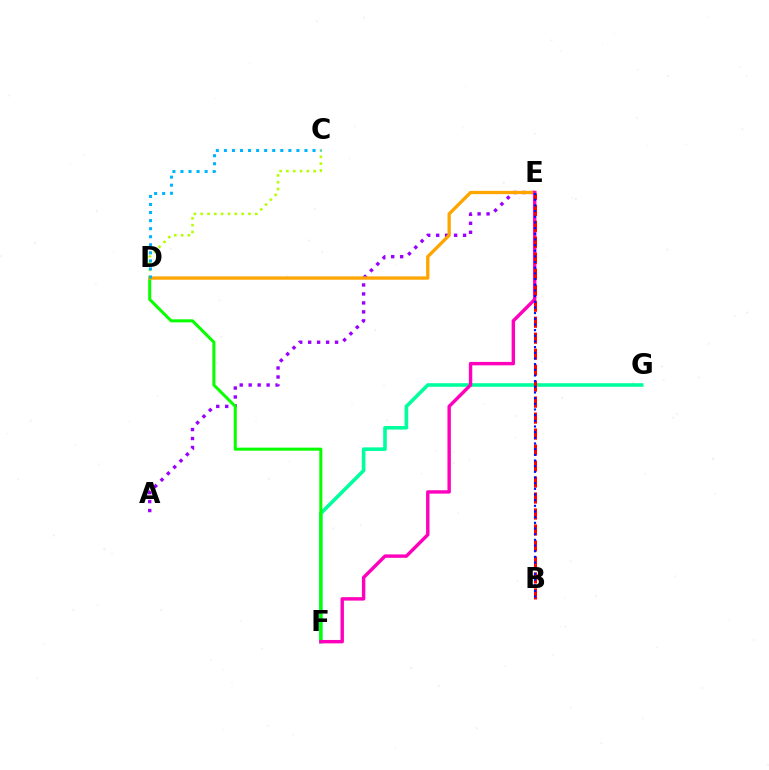{('F', 'G'): [{'color': '#00ff9d', 'line_style': 'solid', 'thickness': 2.59}], ('A', 'E'): [{'color': '#9b00ff', 'line_style': 'dotted', 'thickness': 2.44}], ('D', 'F'): [{'color': '#08ff00', 'line_style': 'solid', 'thickness': 2.18}], ('D', 'E'): [{'color': '#ffa500', 'line_style': 'solid', 'thickness': 2.39}], ('C', 'D'): [{'color': '#b3ff00', 'line_style': 'dotted', 'thickness': 1.85}, {'color': '#00b5ff', 'line_style': 'dotted', 'thickness': 2.19}], ('E', 'F'): [{'color': '#ff00bd', 'line_style': 'solid', 'thickness': 2.46}], ('B', 'E'): [{'color': '#ff0000', 'line_style': 'dashed', 'thickness': 2.17}, {'color': '#0010ff', 'line_style': 'dotted', 'thickness': 1.54}]}